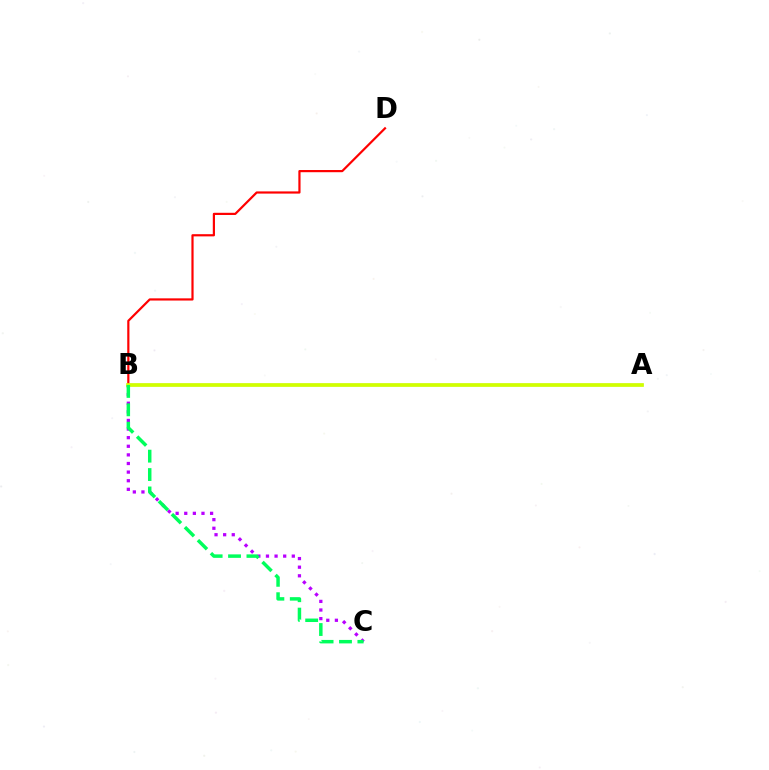{('B', 'C'): [{'color': '#b900ff', 'line_style': 'dotted', 'thickness': 2.34}, {'color': '#00ff5c', 'line_style': 'dashed', 'thickness': 2.5}], ('A', 'B'): [{'color': '#0074ff', 'line_style': 'solid', 'thickness': 1.56}, {'color': '#d1ff00', 'line_style': 'solid', 'thickness': 2.66}], ('B', 'D'): [{'color': '#ff0000', 'line_style': 'solid', 'thickness': 1.58}]}